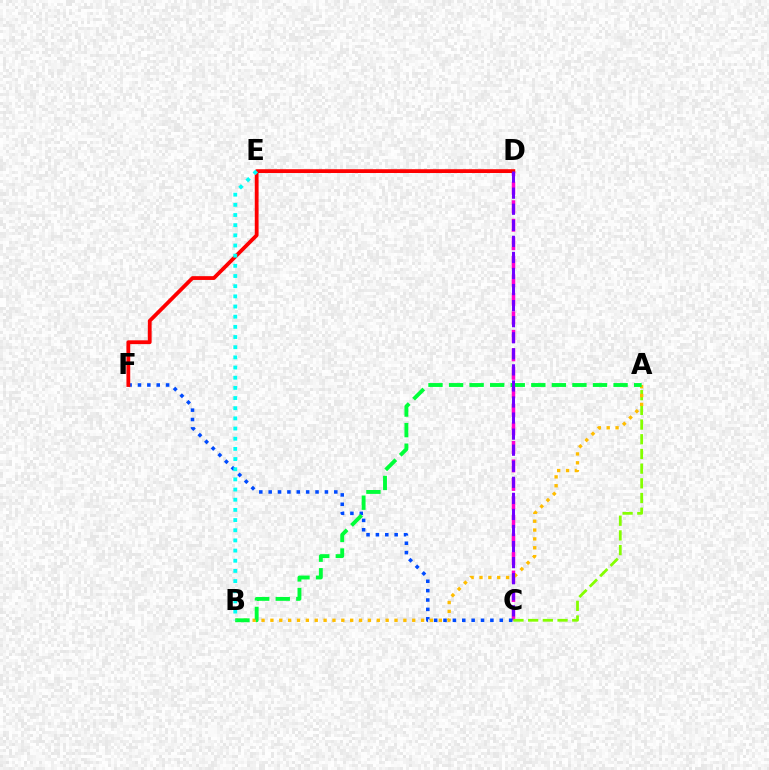{('C', 'D'): [{'color': '#ff00cf', 'line_style': 'dashed', 'thickness': 2.52}, {'color': '#7200ff', 'line_style': 'dashed', 'thickness': 2.18}], ('C', 'F'): [{'color': '#004bff', 'line_style': 'dotted', 'thickness': 2.55}], ('A', 'C'): [{'color': '#84ff00', 'line_style': 'dashed', 'thickness': 2.0}], ('A', 'B'): [{'color': '#ffbd00', 'line_style': 'dotted', 'thickness': 2.41}, {'color': '#00ff39', 'line_style': 'dashed', 'thickness': 2.79}], ('D', 'F'): [{'color': '#ff0000', 'line_style': 'solid', 'thickness': 2.73}], ('B', 'E'): [{'color': '#00fff6', 'line_style': 'dotted', 'thickness': 2.76}]}